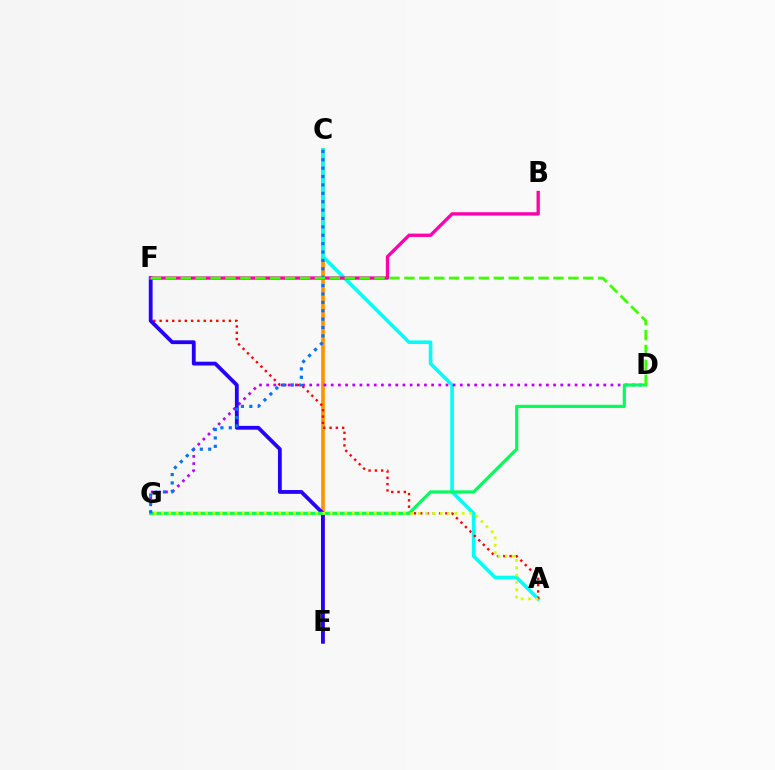{('C', 'E'): [{'color': '#ff9400', 'line_style': 'solid', 'thickness': 2.65}], ('A', 'C'): [{'color': '#00fff6', 'line_style': 'solid', 'thickness': 2.59}], ('A', 'F'): [{'color': '#ff0000', 'line_style': 'dotted', 'thickness': 1.71}], ('D', 'G'): [{'color': '#b900ff', 'line_style': 'dotted', 'thickness': 1.95}, {'color': '#00ff5c', 'line_style': 'solid', 'thickness': 2.28}], ('E', 'F'): [{'color': '#2500ff', 'line_style': 'solid', 'thickness': 2.74}], ('A', 'G'): [{'color': '#d1ff00', 'line_style': 'dotted', 'thickness': 1.99}], ('B', 'F'): [{'color': '#ff00ac', 'line_style': 'solid', 'thickness': 2.4}], ('C', 'G'): [{'color': '#0074ff', 'line_style': 'dotted', 'thickness': 2.28}], ('D', 'F'): [{'color': '#3dff00', 'line_style': 'dashed', 'thickness': 2.03}]}